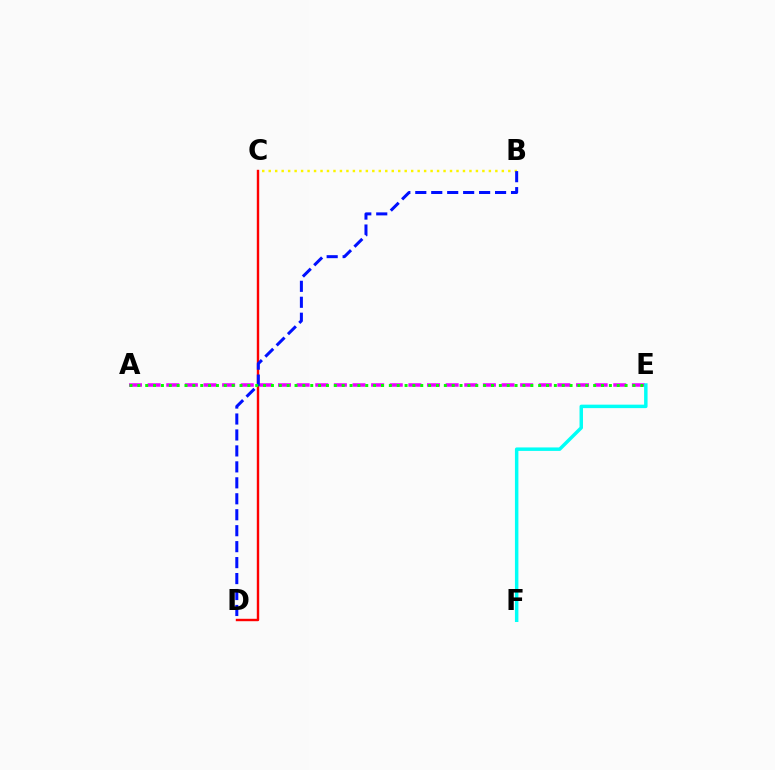{('B', 'C'): [{'color': '#fcf500', 'line_style': 'dotted', 'thickness': 1.76}], ('A', 'E'): [{'color': '#ee00ff', 'line_style': 'dashed', 'thickness': 2.53}, {'color': '#08ff00', 'line_style': 'dotted', 'thickness': 2.14}], ('C', 'D'): [{'color': '#ff0000', 'line_style': 'solid', 'thickness': 1.74}], ('B', 'D'): [{'color': '#0010ff', 'line_style': 'dashed', 'thickness': 2.17}], ('E', 'F'): [{'color': '#00fff6', 'line_style': 'solid', 'thickness': 2.49}]}